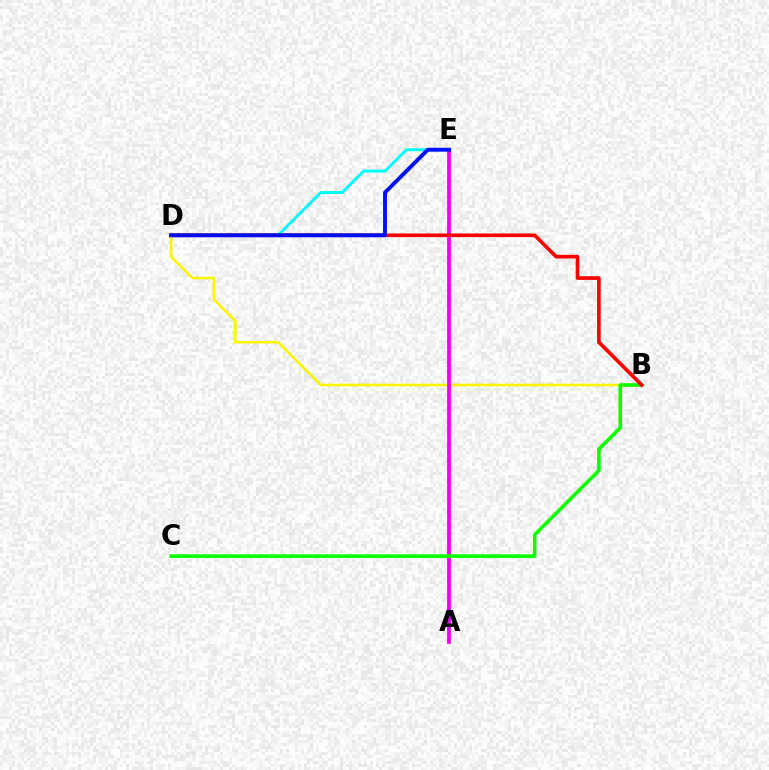{('D', 'E'): [{'color': '#00fff6', 'line_style': 'solid', 'thickness': 2.11}, {'color': '#0010ff', 'line_style': 'solid', 'thickness': 2.8}], ('B', 'D'): [{'color': '#fcf500', 'line_style': 'solid', 'thickness': 1.86}, {'color': '#ff0000', 'line_style': 'solid', 'thickness': 2.62}], ('A', 'E'): [{'color': '#ee00ff', 'line_style': 'solid', 'thickness': 2.72}], ('B', 'C'): [{'color': '#08ff00', 'line_style': 'solid', 'thickness': 2.58}]}